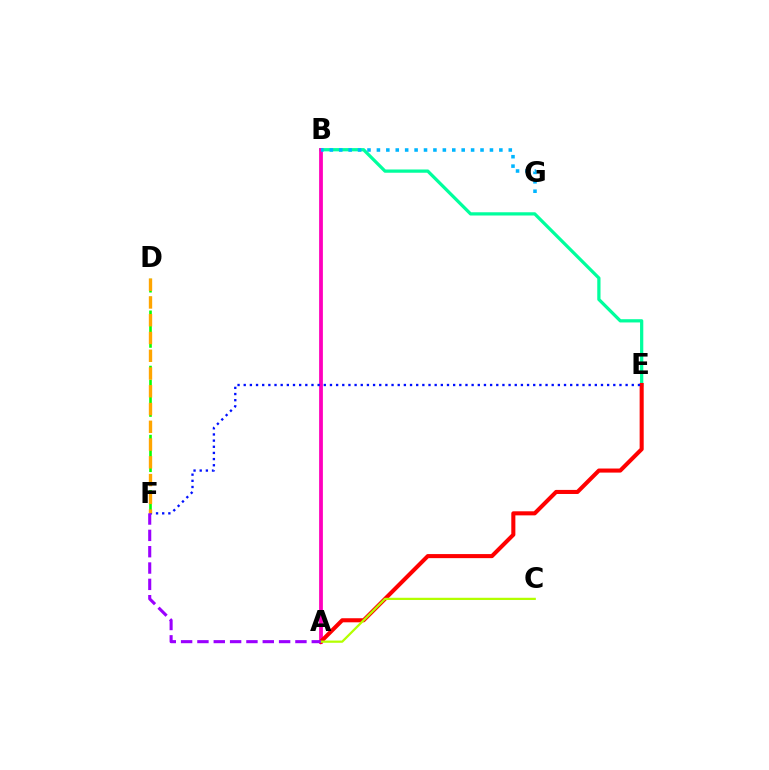{('B', 'E'): [{'color': '#00ff9d', 'line_style': 'solid', 'thickness': 2.34}], ('D', 'F'): [{'color': '#08ff00', 'line_style': 'dashed', 'thickness': 1.88}, {'color': '#ffa500', 'line_style': 'dashed', 'thickness': 2.41}], ('A', 'B'): [{'color': '#ff00bd', 'line_style': 'solid', 'thickness': 2.72}], ('B', 'G'): [{'color': '#00b5ff', 'line_style': 'dotted', 'thickness': 2.56}], ('A', 'E'): [{'color': '#ff0000', 'line_style': 'solid', 'thickness': 2.93}], ('A', 'C'): [{'color': '#b3ff00', 'line_style': 'solid', 'thickness': 1.61}], ('E', 'F'): [{'color': '#0010ff', 'line_style': 'dotted', 'thickness': 1.67}], ('A', 'F'): [{'color': '#9b00ff', 'line_style': 'dashed', 'thickness': 2.22}]}